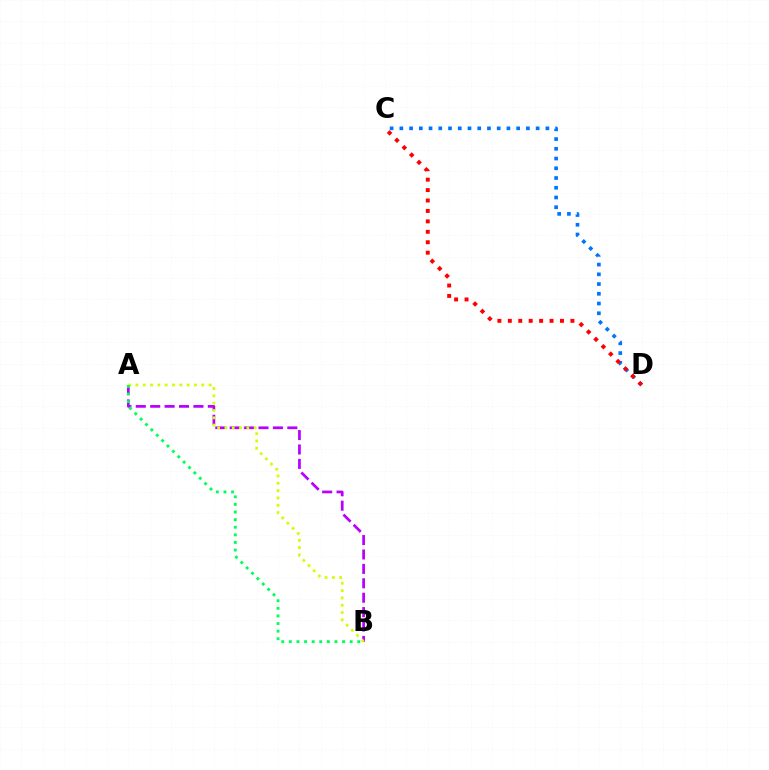{('C', 'D'): [{'color': '#0074ff', 'line_style': 'dotted', 'thickness': 2.65}, {'color': '#ff0000', 'line_style': 'dotted', 'thickness': 2.83}], ('A', 'B'): [{'color': '#b900ff', 'line_style': 'dashed', 'thickness': 1.96}, {'color': '#d1ff00', 'line_style': 'dotted', 'thickness': 1.99}, {'color': '#00ff5c', 'line_style': 'dotted', 'thickness': 2.07}]}